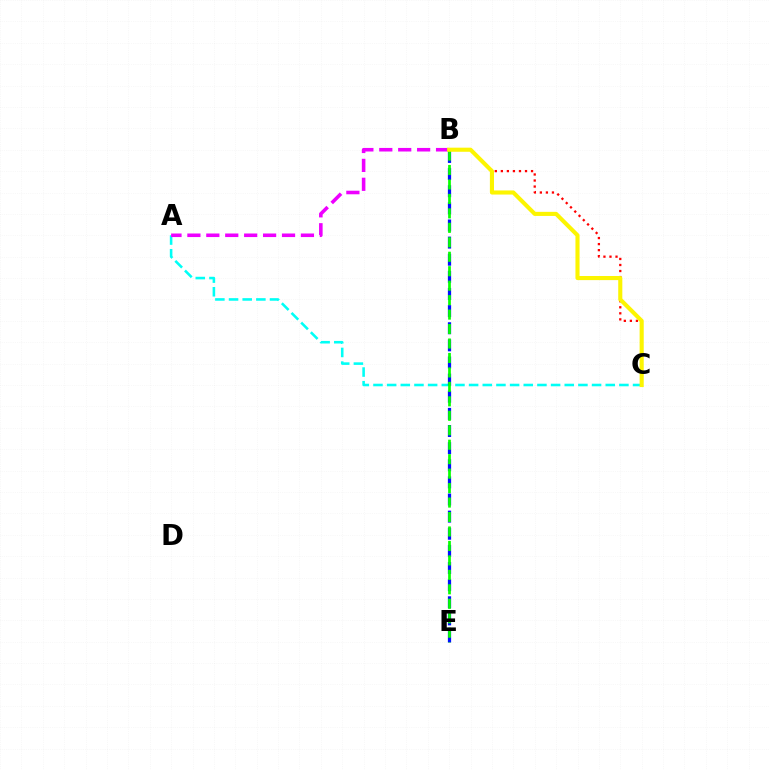{('A', 'C'): [{'color': '#00fff6', 'line_style': 'dashed', 'thickness': 1.86}], ('B', 'C'): [{'color': '#ff0000', 'line_style': 'dotted', 'thickness': 1.64}, {'color': '#fcf500', 'line_style': 'solid', 'thickness': 2.95}], ('B', 'E'): [{'color': '#0010ff', 'line_style': 'dashed', 'thickness': 2.33}, {'color': '#08ff00', 'line_style': 'dashed', 'thickness': 1.96}], ('A', 'B'): [{'color': '#ee00ff', 'line_style': 'dashed', 'thickness': 2.57}]}